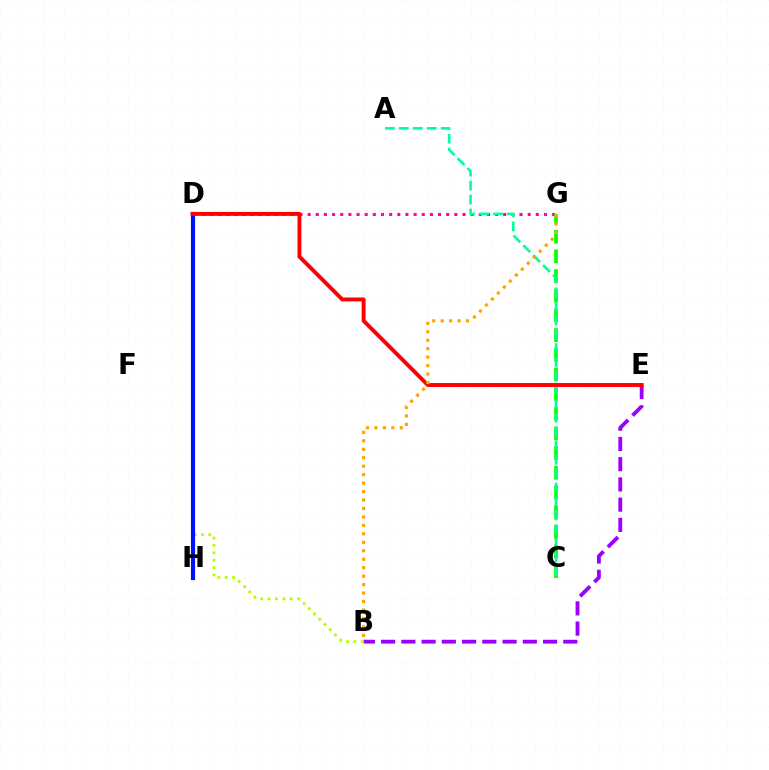{('D', 'G'): [{'color': '#ff00bd', 'line_style': 'dotted', 'thickness': 2.21}], ('B', 'E'): [{'color': '#9b00ff', 'line_style': 'dashed', 'thickness': 2.75}], ('D', 'H'): [{'color': '#00b5ff', 'line_style': 'solid', 'thickness': 2.65}, {'color': '#0010ff', 'line_style': 'solid', 'thickness': 2.98}], ('C', 'G'): [{'color': '#08ff00', 'line_style': 'dashed', 'thickness': 2.67}], ('A', 'C'): [{'color': '#00ff9d', 'line_style': 'dashed', 'thickness': 1.89}], ('B', 'D'): [{'color': '#b3ff00', 'line_style': 'dotted', 'thickness': 2.01}], ('D', 'E'): [{'color': '#ff0000', 'line_style': 'solid', 'thickness': 2.82}], ('B', 'G'): [{'color': '#ffa500', 'line_style': 'dotted', 'thickness': 2.3}]}